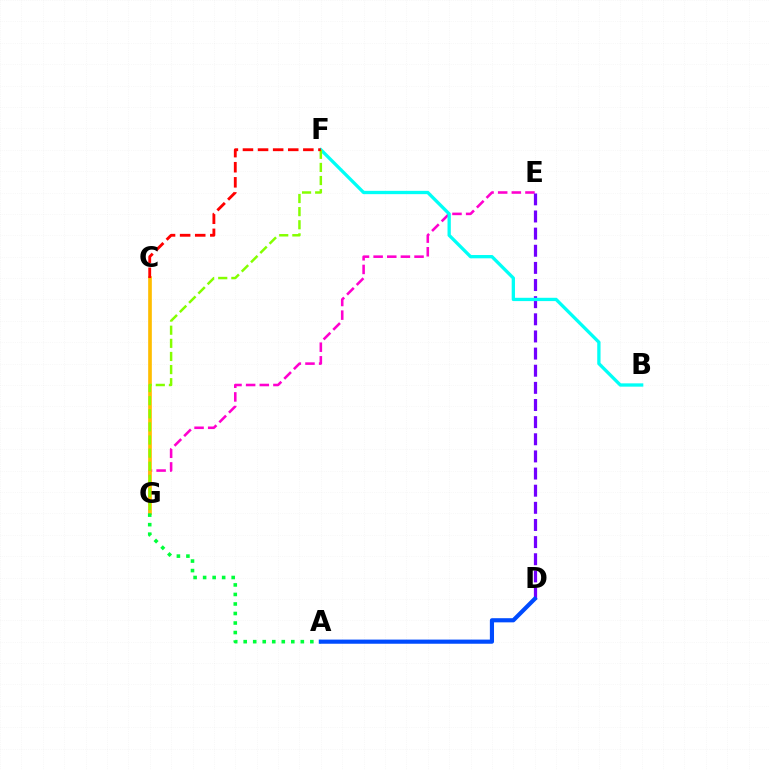{('E', 'G'): [{'color': '#ff00cf', 'line_style': 'dashed', 'thickness': 1.85}], ('C', 'G'): [{'color': '#ffbd00', 'line_style': 'solid', 'thickness': 2.64}], ('D', 'E'): [{'color': '#7200ff', 'line_style': 'dashed', 'thickness': 2.33}], ('B', 'F'): [{'color': '#00fff6', 'line_style': 'solid', 'thickness': 2.38}], ('F', 'G'): [{'color': '#84ff00', 'line_style': 'dashed', 'thickness': 1.78}], ('C', 'F'): [{'color': '#ff0000', 'line_style': 'dashed', 'thickness': 2.05}], ('A', 'G'): [{'color': '#00ff39', 'line_style': 'dotted', 'thickness': 2.59}], ('A', 'D'): [{'color': '#004bff', 'line_style': 'solid', 'thickness': 2.99}]}